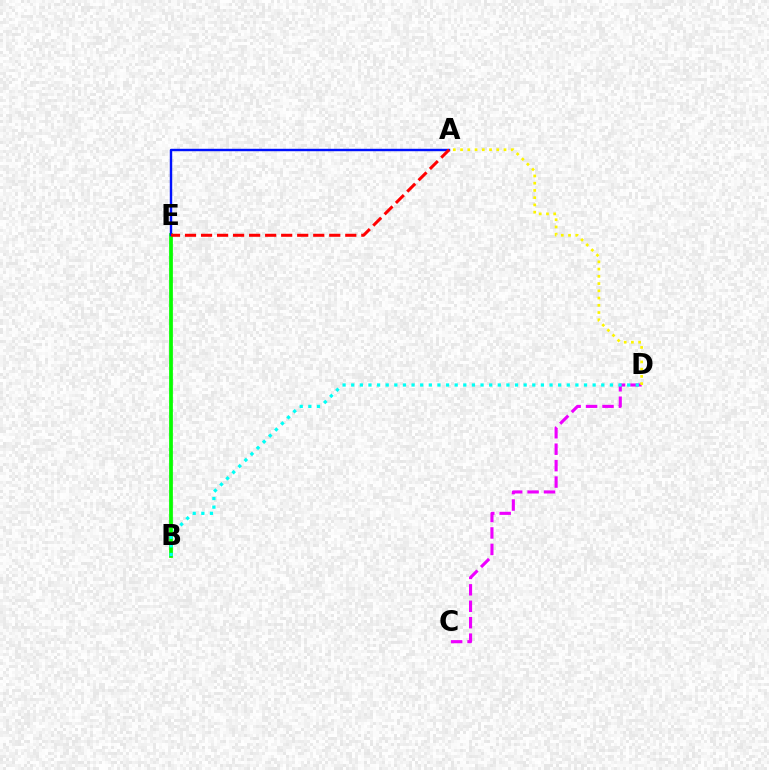{('C', 'D'): [{'color': '#ee00ff', 'line_style': 'dashed', 'thickness': 2.23}], ('B', 'E'): [{'color': '#08ff00', 'line_style': 'solid', 'thickness': 2.7}], ('A', 'E'): [{'color': '#0010ff', 'line_style': 'solid', 'thickness': 1.74}, {'color': '#ff0000', 'line_style': 'dashed', 'thickness': 2.18}], ('B', 'D'): [{'color': '#00fff6', 'line_style': 'dotted', 'thickness': 2.34}], ('A', 'D'): [{'color': '#fcf500', 'line_style': 'dotted', 'thickness': 1.97}]}